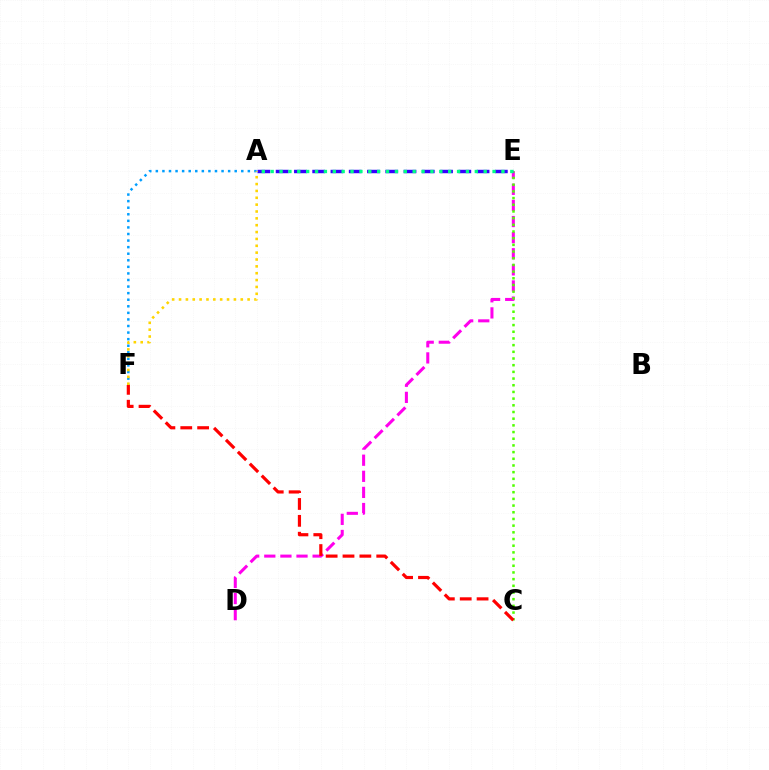{('D', 'E'): [{'color': '#ff00ed', 'line_style': 'dashed', 'thickness': 2.19}], ('C', 'E'): [{'color': '#4fff00', 'line_style': 'dotted', 'thickness': 1.82}], ('A', 'E'): [{'color': '#3700ff', 'line_style': 'dashed', 'thickness': 2.48}, {'color': '#00ff86', 'line_style': 'dotted', 'thickness': 2.41}], ('C', 'F'): [{'color': '#ff0000', 'line_style': 'dashed', 'thickness': 2.29}], ('A', 'F'): [{'color': '#009eff', 'line_style': 'dotted', 'thickness': 1.79}, {'color': '#ffd500', 'line_style': 'dotted', 'thickness': 1.86}]}